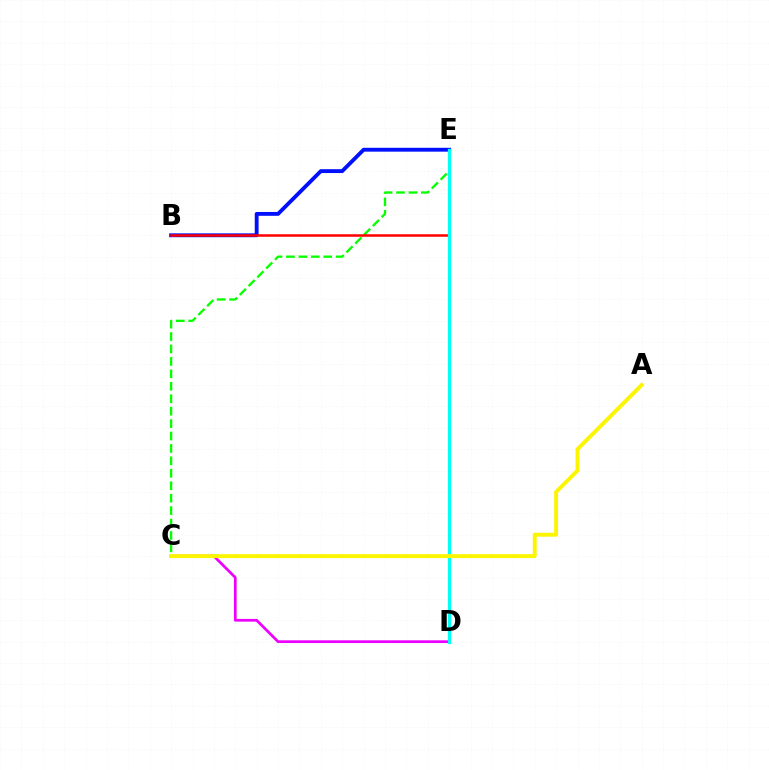{('C', 'D'): [{'color': '#ee00ff', 'line_style': 'solid', 'thickness': 1.95}], ('B', 'E'): [{'color': '#0010ff', 'line_style': 'solid', 'thickness': 2.78}, {'color': '#ff0000', 'line_style': 'solid', 'thickness': 1.81}], ('C', 'E'): [{'color': '#08ff00', 'line_style': 'dashed', 'thickness': 1.69}], ('D', 'E'): [{'color': '#00fff6', 'line_style': 'solid', 'thickness': 2.34}], ('A', 'C'): [{'color': '#fcf500', 'line_style': 'solid', 'thickness': 2.82}]}